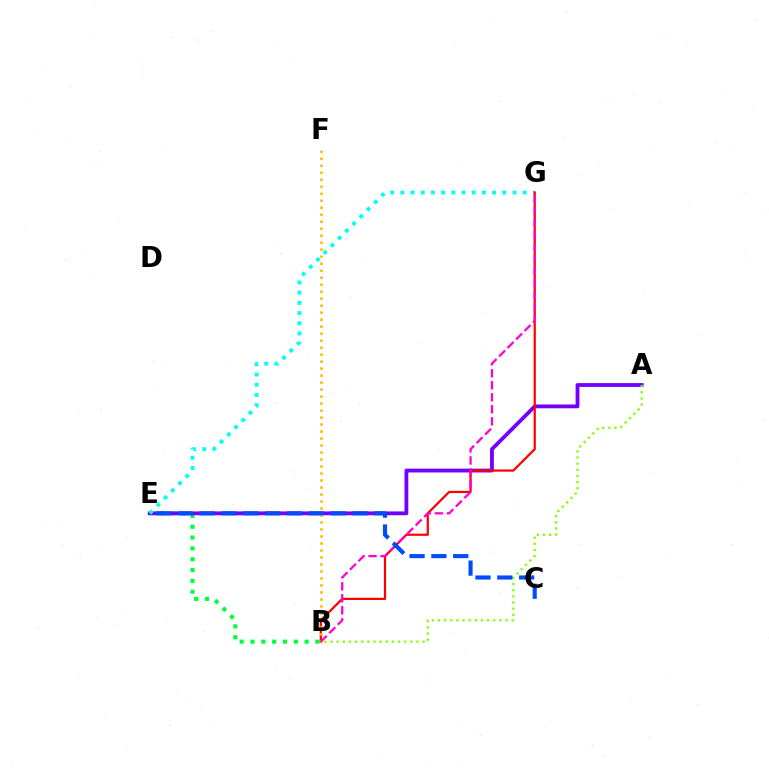{('B', 'E'): [{'color': '#00ff39', 'line_style': 'dotted', 'thickness': 2.94}], ('A', 'E'): [{'color': '#7200ff', 'line_style': 'solid', 'thickness': 2.74}], ('E', 'G'): [{'color': '#00fff6', 'line_style': 'dotted', 'thickness': 2.77}], ('A', 'B'): [{'color': '#84ff00', 'line_style': 'dotted', 'thickness': 1.67}], ('B', 'G'): [{'color': '#ff0000', 'line_style': 'solid', 'thickness': 1.6}, {'color': '#ff00cf', 'line_style': 'dashed', 'thickness': 1.63}], ('B', 'F'): [{'color': '#ffbd00', 'line_style': 'dotted', 'thickness': 1.9}], ('C', 'E'): [{'color': '#004bff', 'line_style': 'dashed', 'thickness': 2.97}]}